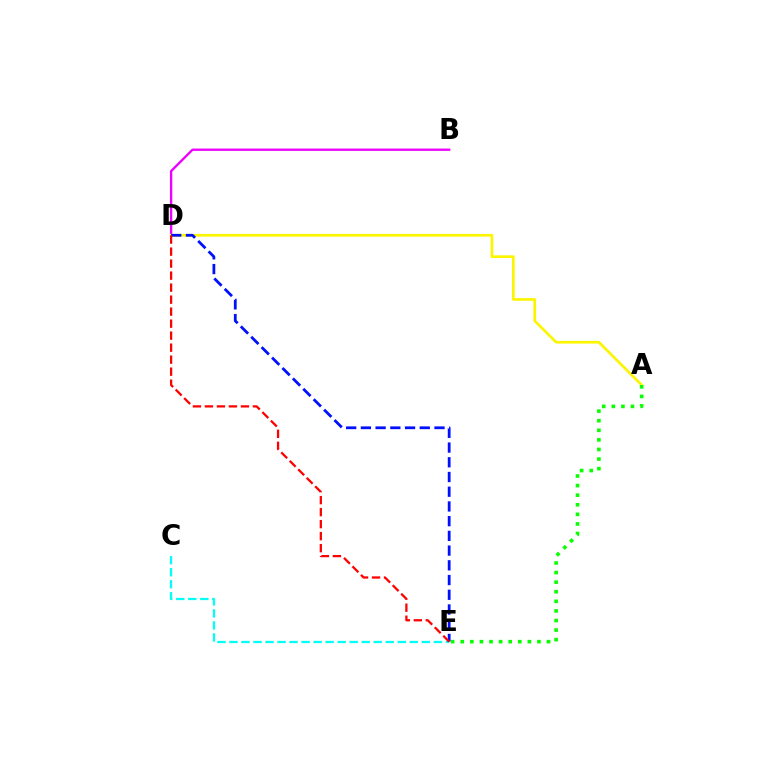{('C', 'E'): [{'color': '#00fff6', 'line_style': 'dashed', 'thickness': 1.63}], ('B', 'D'): [{'color': '#ee00ff', 'line_style': 'solid', 'thickness': 1.68}], ('A', 'D'): [{'color': '#fcf500', 'line_style': 'solid', 'thickness': 1.94}], ('A', 'E'): [{'color': '#08ff00', 'line_style': 'dotted', 'thickness': 2.6}], ('D', 'E'): [{'color': '#0010ff', 'line_style': 'dashed', 'thickness': 2.0}, {'color': '#ff0000', 'line_style': 'dashed', 'thickness': 1.63}]}